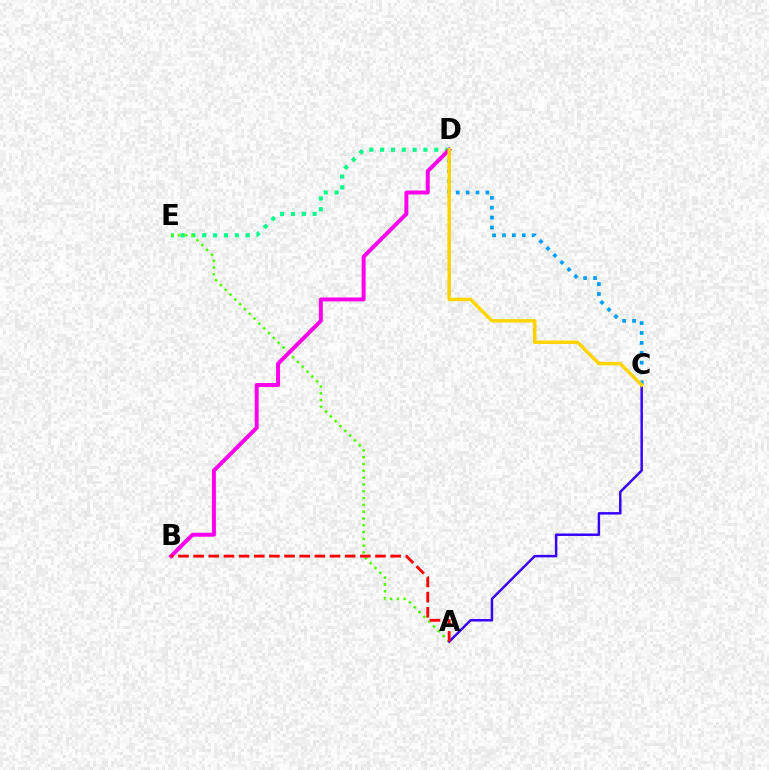{('D', 'E'): [{'color': '#00ff86', 'line_style': 'dotted', 'thickness': 2.94}], ('C', 'D'): [{'color': '#009eff', 'line_style': 'dotted', 'thickness': 2.69}, {'color': '#ffd500', 'line_style': 'solid', 'thickness': 2.5}], ('A', 'E'): [{'color': '#4fff00', 'line_style': 'dotted', 'thickness': 1.85}], ('B', 'D'): [{'color': '#ff00ed', 'line_style': 'solid', 'thickness': 2.85}], ('A', 'C'): [{'color': '#3700ff', 'line_style': 'solid', 'thickness': 1.78}], ('A', 'B'): [{'color': '#ff0000', 'line_style': 'dashed', 'thickness': 2.06}]}